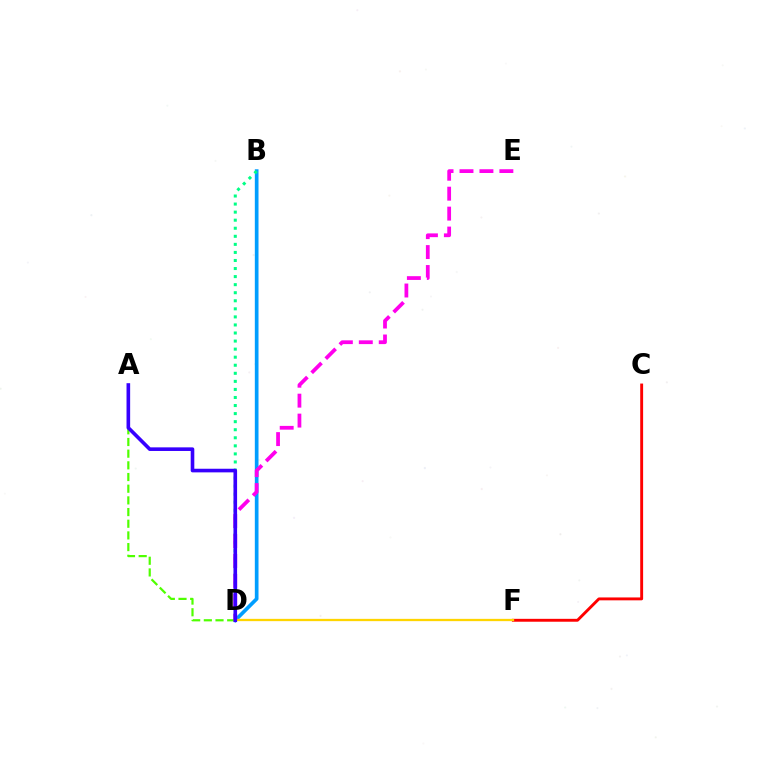{('B', 'D'): [{'color': '#009eff', 'line_style': 'solid', 'thickness': 2.65}, {'color': '#00ff86', 'line_style': 'dotted', 'thickness': 2.19}], ('A', 'D'): [{'color': '#4fff00', 'line_style': 'dashed', 'thickness': 1.59}, {'color': '#3700ff', 'line_style': 'solid', 'thickness': 2.61}], ('C', 'F'): [{'color': '#ff0000', 'line_style': 'solid', 'thickness': 2.08}], ('D', 'F'): [{'color': '#ffd500', 'line_style': 'solid', 'thickness': 1.65}], ('D', 'E'): [{'color': '#ff00ed', 'line_style': 'dashed', 'thickness': 2.71}]}